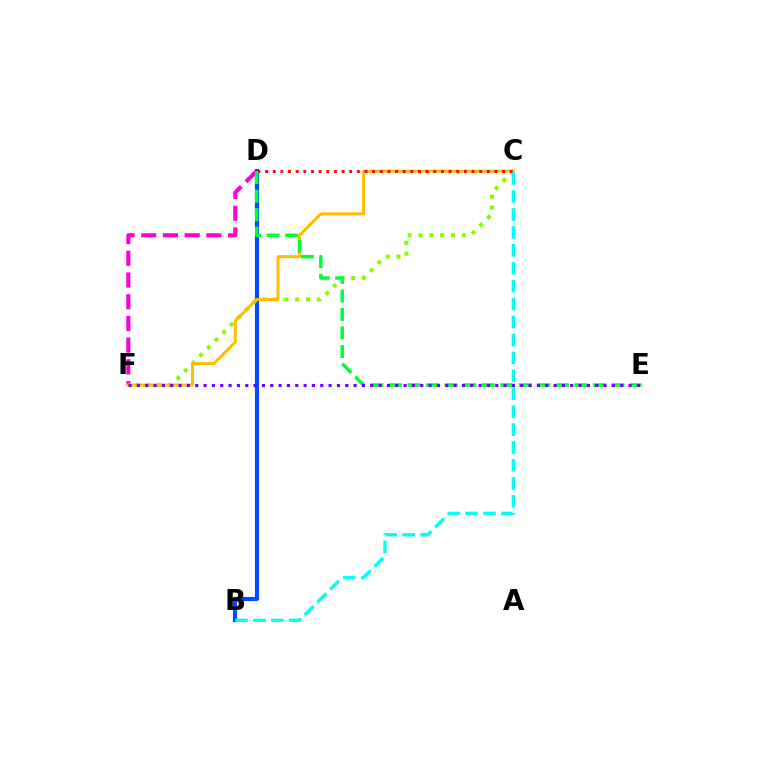{('D', 'F'): [{'color': '#ff00cf', 'line_style': 'dashed', 'thickness': 2.95}], ('B', 'D'): [{'color': '#004bff', 'line_style': 'solid', 'thickness': 3.0}], ('C', 'F'): [{'color': '#84ff00', 'line_style': 'dotted', 'thickness': 2.94}, {'color': '#ffbd00', 'line_style': 'solid', 'thickness': 2.15}], ('C', 'D'): [{'color': '#ff0000', 'line_style': 'dotted', 'thickness': 2.08}], ('D', 'E'): [{'color': '#00ff39', 'line_style': 'dashed', 'thickness': 2.52}], ('B', 'C'): [{'color': '#00fff6', 'line_style': 'dashed', 'thickness': 2.44}], ('E', 'F'): [{'color': '#7200ff', 'line_style': 'dotted', 'thickness': 2.26}]}